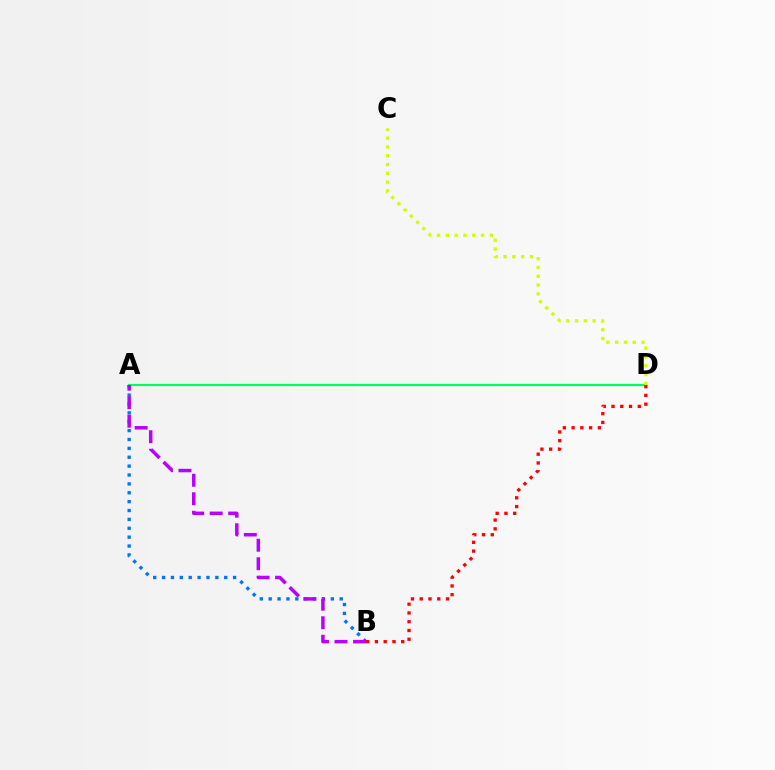{('A', 'D'): [{'color': '#00ff5c', 'line_style': 'solid', 'thickness': 1.57}], ('A', 'B'): [{'color': '#0074ff', 'line_style': 'dotted', 'thickness': 2.41}, {'color': '#b900ff', 'line_style': 'dashed', 'thickness': 2.51}], ('C', 'D'): [{'color': '#d1ff00', 'line_style': 'dotted', 'thickness': 2.39}], ('B', 'D'): [{'color': '#ff0000', 'line_style': 'dotted', 'thickness': 2.38}]}